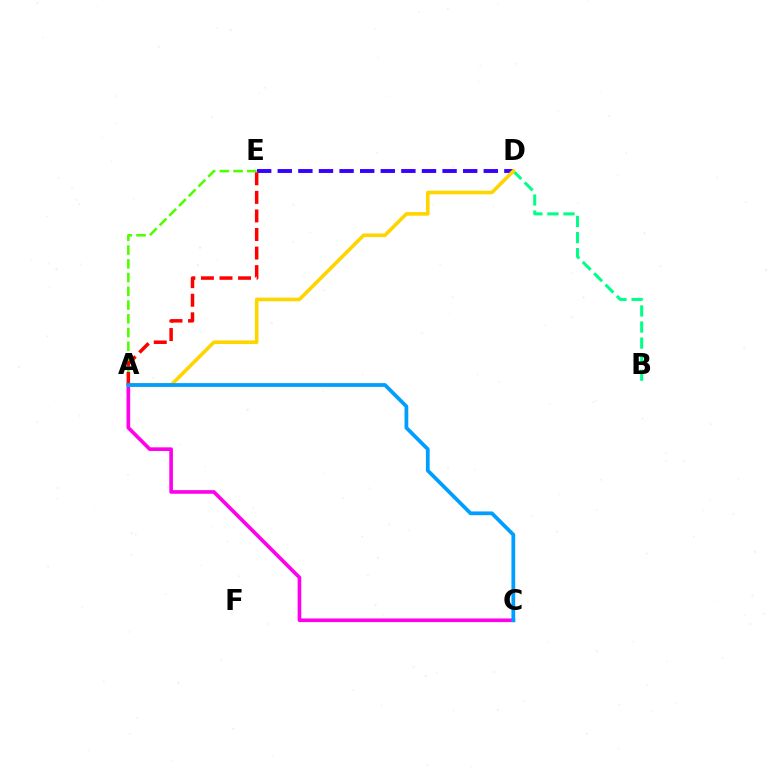{('B', 'D'): [{'color': '#00ff86', 'line_style': 'dashed', 'thickness': 2.18}], ('A', 'C'): [{'color': '#ff00ed', 'line_style': 'solid', 'thickness': 2.62}, {'color': '#009eff', 'line_style': 'solid', 'thickness': 2.71}], ('D', 'E'): [{'color': '#3700ff', 'line_style': 'dashed', 'thickness': 2.8}], ('A', 'E'): [{'color': '#4fff00', 'line_style': 'dashed', 'thickness': 1.87}, {'color': '#ff0000', 'line_style': 'dashed', 'thickness': 2.52}], ('A', 'D'): [{'color': '#ffd500', 'line_style': 'solid', 'thickness': 2.6}]}